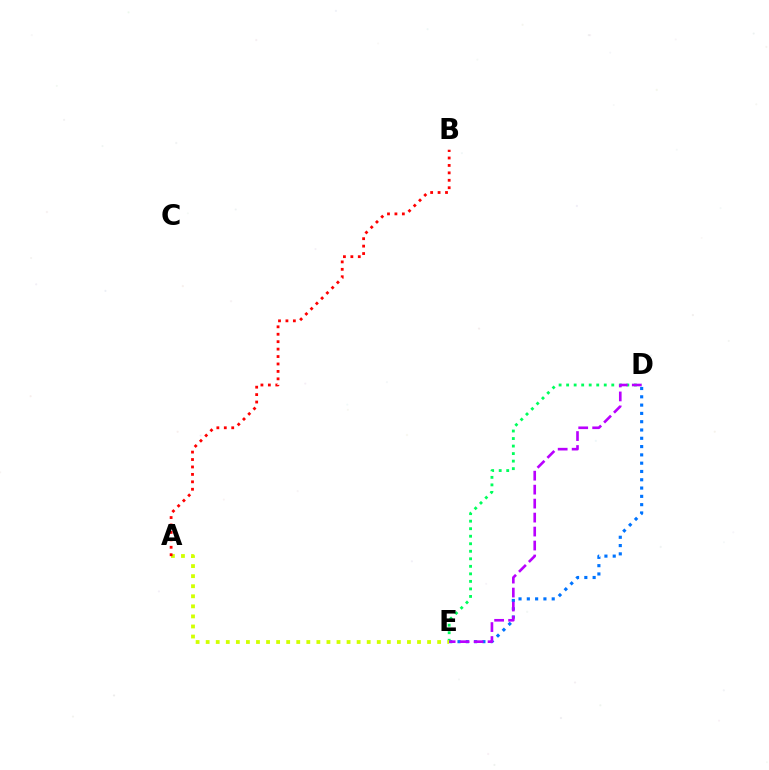{('D', 'E'): [{'color': '#0074ff', 'line_style': 'dotted', 'thickness': 2.25}, {'color': '#00ff5c', 'line_style': 'dotted', 'thickness': 2.04}, {'color': '#b900ff', 'line_style': 'dashed', 'thickness': 1.9}], ('A', 'E'): [{'color': '#d1ff00', 'line_style': 'dotted', 'thickness': 2.73}], ('A', 'B'): [{'color': '#ff0000', 'line_style': 'dotted', 'thickness': 2.02}]}